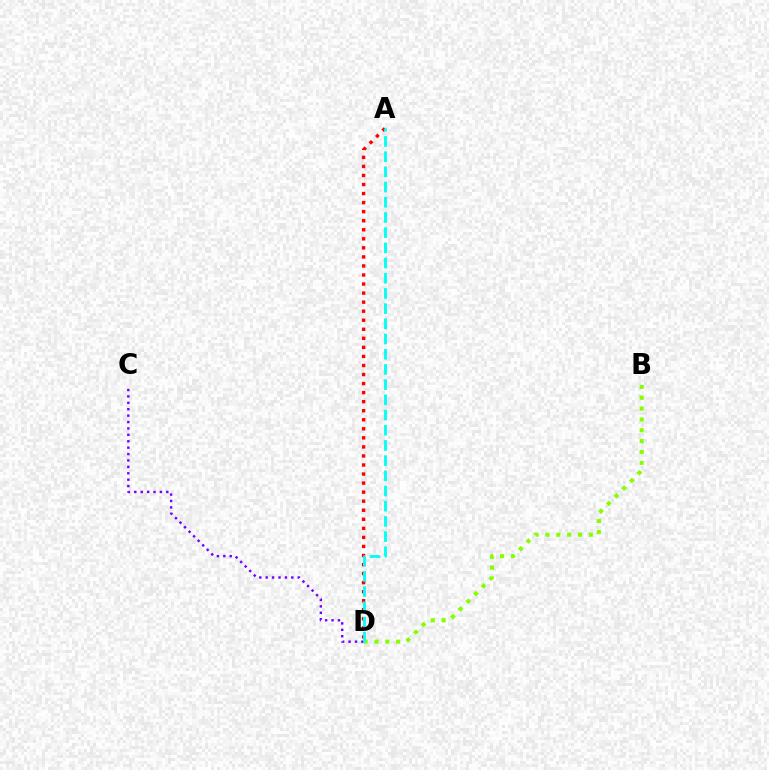{('C', 'D'): [{'color': '#7200ff', 'line_style': 'dotted', 'thickness': 1.74}], ('A', 'D'): [{'color': '#ff0000', 'line_style': 'dotted', 'thickness': 2.46}, {'color': '#00fff6', 'line_style': 'dashed', 'thickness': 2.06}], ('B', 'D'): [{'color': '#84ff00', 'line_style': 'dotted', 'thickness': 2.95}]}